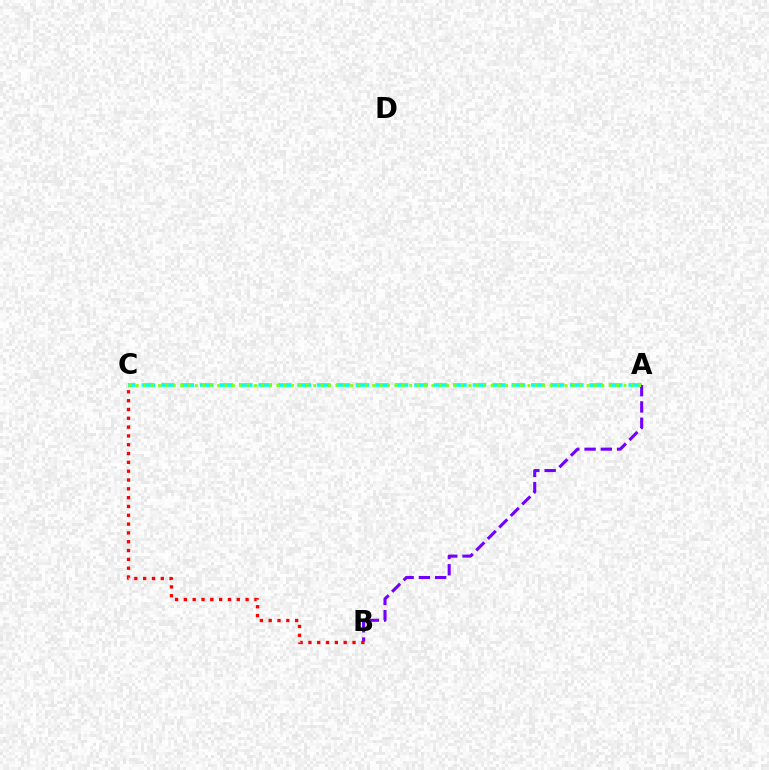{('A', 'C'): [{'color': '#00fff6', 'line_style': 'dashed', 'thickness': 2.65}, {'color': '#84ff00', 'line_style': 'dotted', 'thickness': 2.01}], ('A', 'B'): [{'color': '#7200ff', 'line_style': 'dashed', 'thickness': 2.21}], ('B', 'C'): [{'color': '#ff0000', 'line_style': 'dotted', 'thickness': 2.4}]}